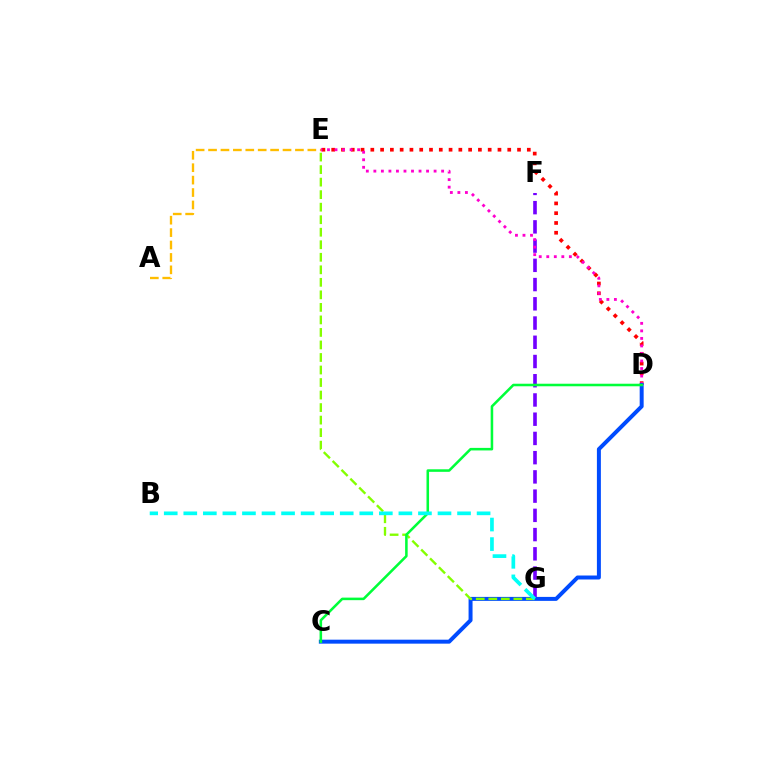{('A', 'E'): [{'color': '#ffbd00', 'line_style': 'dashed', 'thickness': 1.69}], ('D', 'E'): [{'color': '#ff0000', 'line_style': 'dotted', 'thickness': 2.66}, {'color': '#ff00cf', 'line_style': 'dotted', 'thickness': 2.05}], ('F', 'G'): [{'color': '#7200ff', 'line_style': 'dashed', 'thickness': 2.61}], ('C', 'D'): [{'color': '#004bff', 'line_style': 'solid', 'thickness': 2.86}, {'color': '#00ff39', 'line_style': 'solid', 'thickness': 1.84}], ('E', 'G'): [{'color': '#84ff00', 'line_style': 'dashed', 'thickness': 1.7}], ('B', 'G'): [{'color': '#00fff6', 'line_style': 'dashed', 'thickness': 2.66}]}